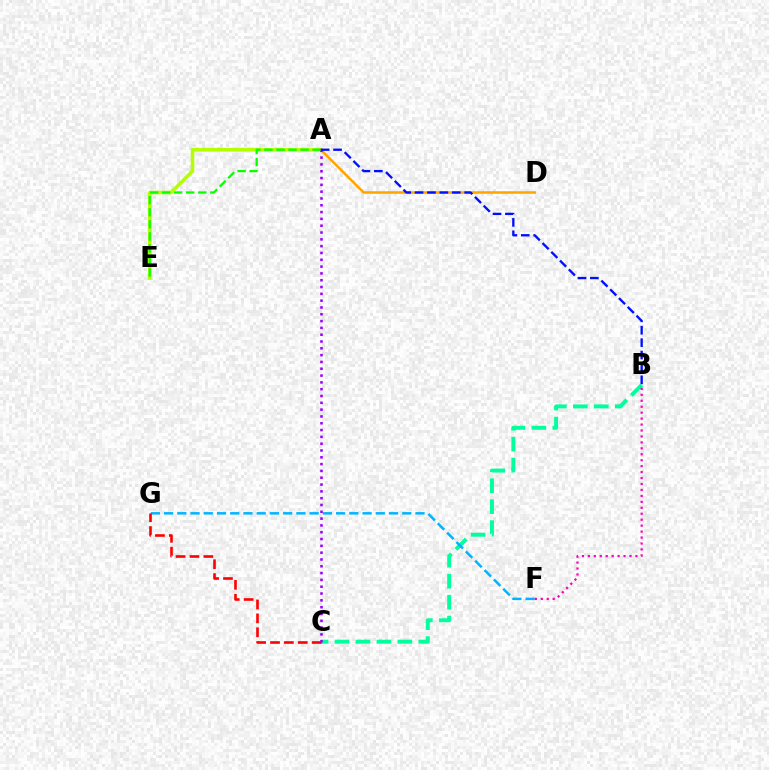{('B', 'C'): [{'color': '#00ff9d', 'line_style': 'dashed', 'thickness': 2.85}], ('A', 'E'): [{'color': '#b3ff00', 'line_style': 'solid', 'thickness': 2.53}, {'color': '#08ff00', 'line_style': 'dashed', 'thickness': 1.64}], ('F', 'G'): [{'color': '#00b5ff', 'line_style': 'dashed', 'thickness': 1.8}], ('A', 'D'): [{'color': '#ffa500', 'line_style': 'solid', 'thickness': 1.82}], ('B', 'F'): [{'color': '#ff00bd', 'line_style': 'dotted', 'thickness': 1.62}], ('C', 'G'): [{'color': '#ff0000', 'line_style': 'dashed', 'thickness': 1.89}], ('A', 'C'): [{'color': '#9b00ff', 'line_style': 'dotted', 'thickness': 1.85}], ('A', 'B'): [{'color': '#0010ff', 'line_style': 'dashed', 'thickness': 1.68}]}